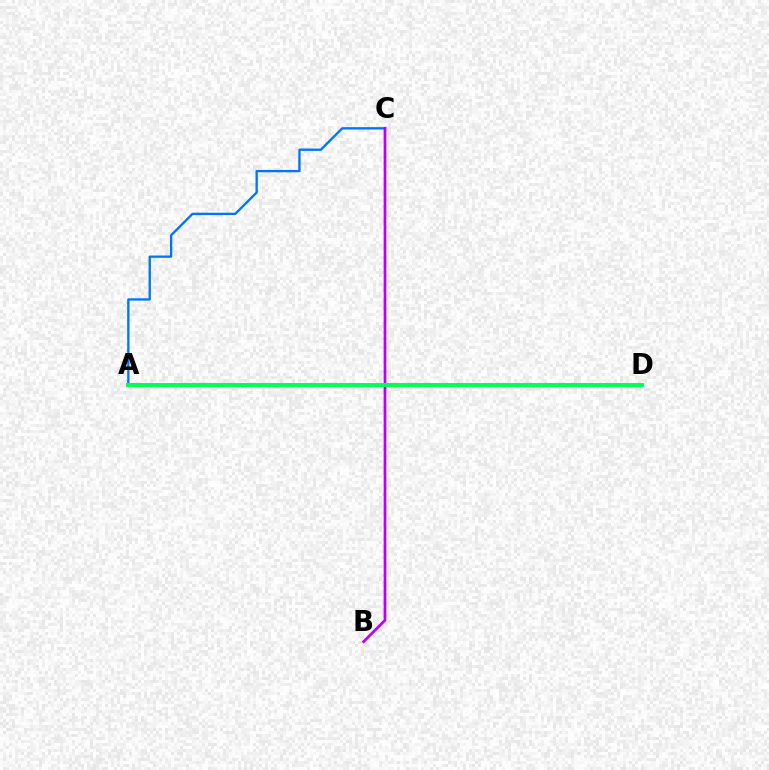{('A', 'C'): [{'color': '#0074ff', 'line_style': 'solid', 'thickness': 1.68}], ('A', 'D'): [{'color': '#ff0000', 'line_style': 'solid', 'thickness': 1.63}, {'color': '#d1ff00', 'line_style': 'dotted', 'thickness': 1.71}, {'color': '#00ff5c', 'line_style': 'solid', 'thickness': 2.85}], ('B', 'C'): [{'color': '#b900ff', 'line_style': 'solid', 'thickness': 1.96}]}